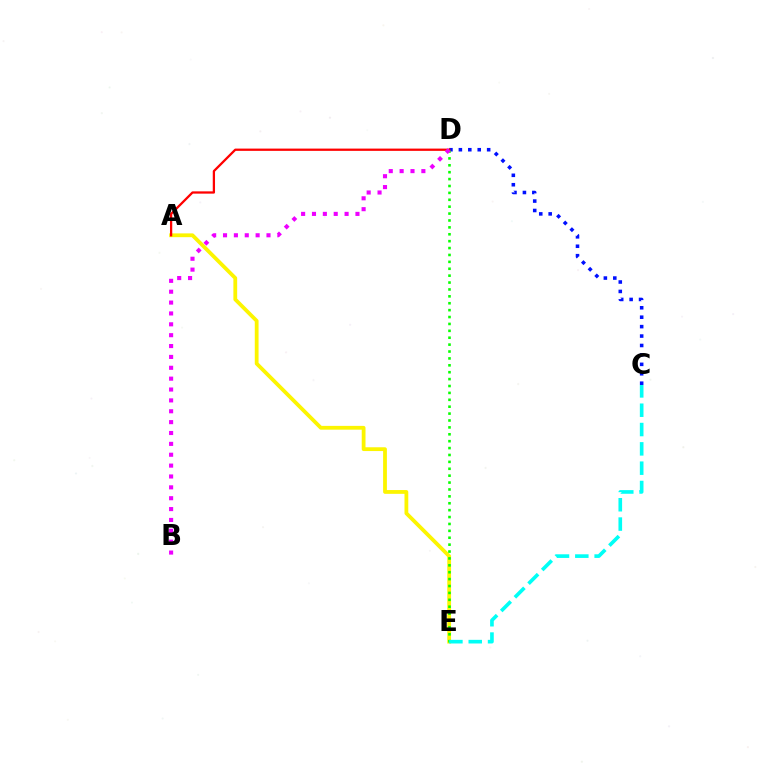{('C', 'D'): [{'color': '#0010ff', 'line_style': 'dotted', 'thickness': 2.56}], ('A', 'E'): [{'color': '#fcf500', 'line_style': 'solid', 'thickness': 2.73}], ('D', 'E'): [{'color': '#08ff00', 'line_style': 'dotted', 'thickness': 1.87}], ('A', 'D'): [{'color': '#ff0000', 'line_style': 'solid', 'thickness': 1.64}], ('B', 'D'): [{'color': '#ee00ff', 'line_style': 'dotted', 'thickness': 2.95}], ('C', 'E'): [{'color': '#00fff6', 'line_style': 'dashed', 'thickness': 2.62}]}